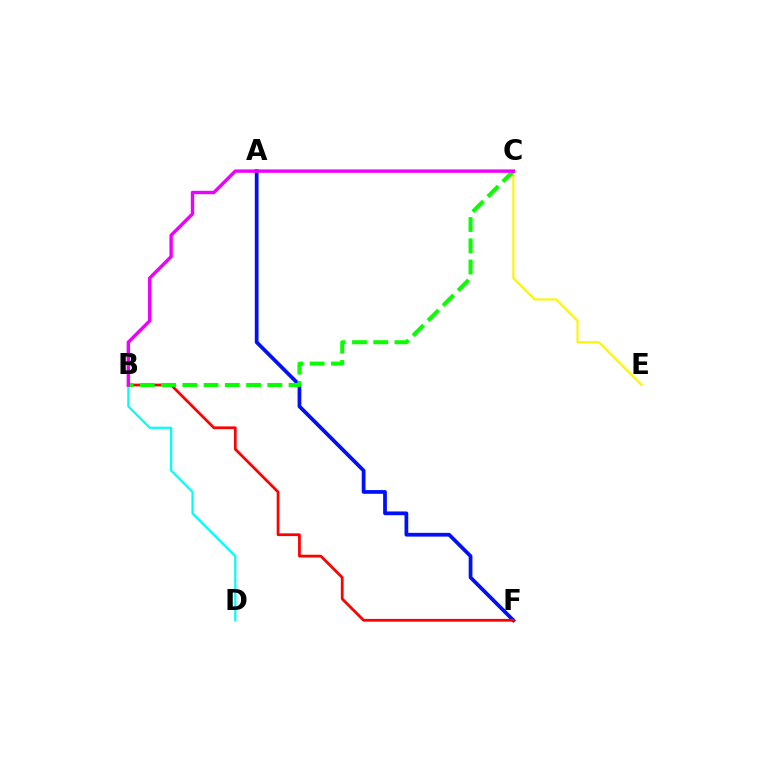{('B', 'D'): [{'color': '#00fff6', 'line_style': 'solid', 'thickness': 1.59}], ('A', 'F'): [{'color': '#0010ff', 'line_style': 'solid', 'thickness': 2.69}], ('B', 'F'): [{'color': '#ff0000', 'line_style': 'solid', 'thickness': 1.98}], ('C', 'E'): [{'color': '#fcf500', 'line_style': 'solid', 'thickness': 1.51}], ('B', 'C'): [{'color': '#08ff00', 'line_style': 'dashed', 'thickness': 2.89}, {'color': '#ee00ff', 'line_style': 'solid', 'thickness': 2.45}]}